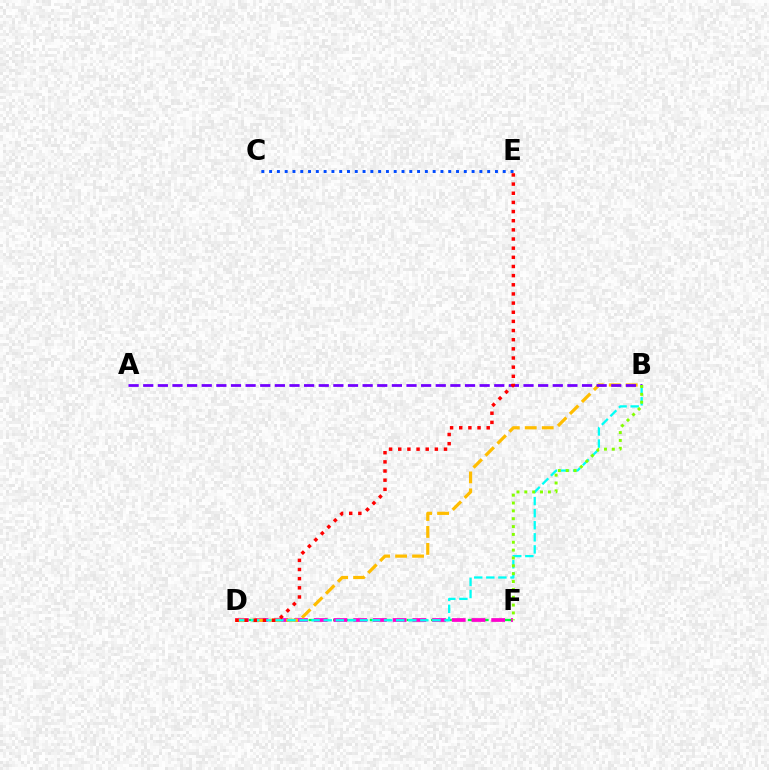{('D', 'F'): [{'color': '#00ff39', 'line_style': 'dashed', 'thickness': 1.66}, {'color': '#ff00cf', 'line_style': 'dashed', 'thickness': 2.68}], ('B', 'D'): [{'color': '#ffbd00', 'line_style': 'dashed', 'thickness': 2.3}, {'color': '#00fff6', 'line_style': 'dashed', 'thickness': 1.64}], ('A', 'B'): [{'color': '#7200ff', 'line_style': 'dashed', 'thickness': 1.99}], ('C', 'E'): [{'color': '#004bff', 'line_style': 'dotted', 'thickness': 2.12}], ('B', 'F'): [{'color': '#84ff00', 'line_style': 'dotted', 'thickness': 2.13}], ('D', 'E'): [{'color': '#ff0000', 'line_style': 'dotted', 'thickness': 2.49}]}